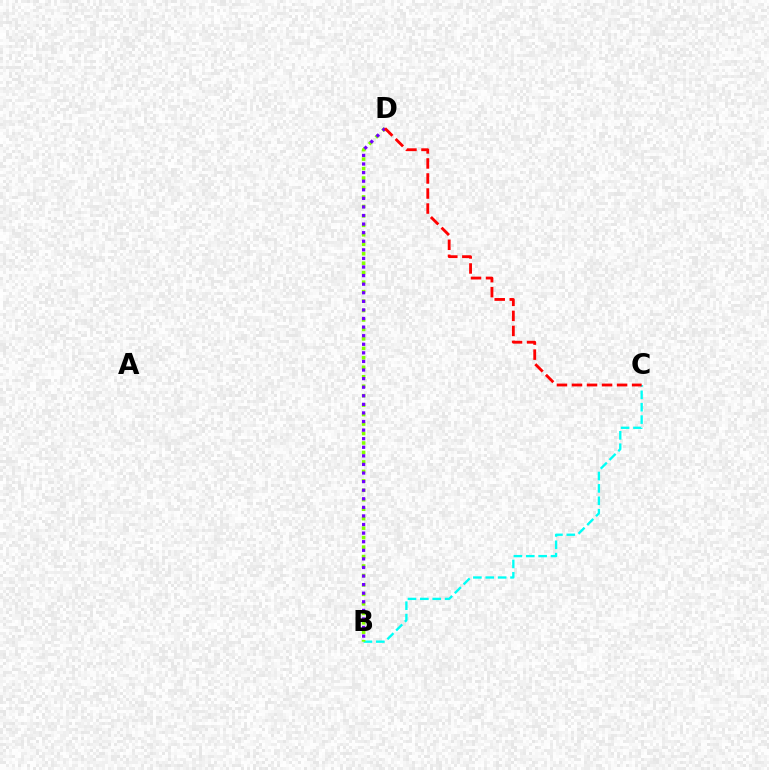{('B', 'C'): [{'color': '#00fff6', 'line_style': 'dashed', 'thickness': 1.68}], ('B', 'D'): [{'color': '#84ff00', 'line_style': 'dotted', 'thickness': 2.57}, {'color': '#7200ff', 'line_style': 'dotted', 'thickness': 2.33}], ('C', 'D'): [{'color': '#ff0000', 'line_style': 'dashed', 'thickness': 2.04}]}